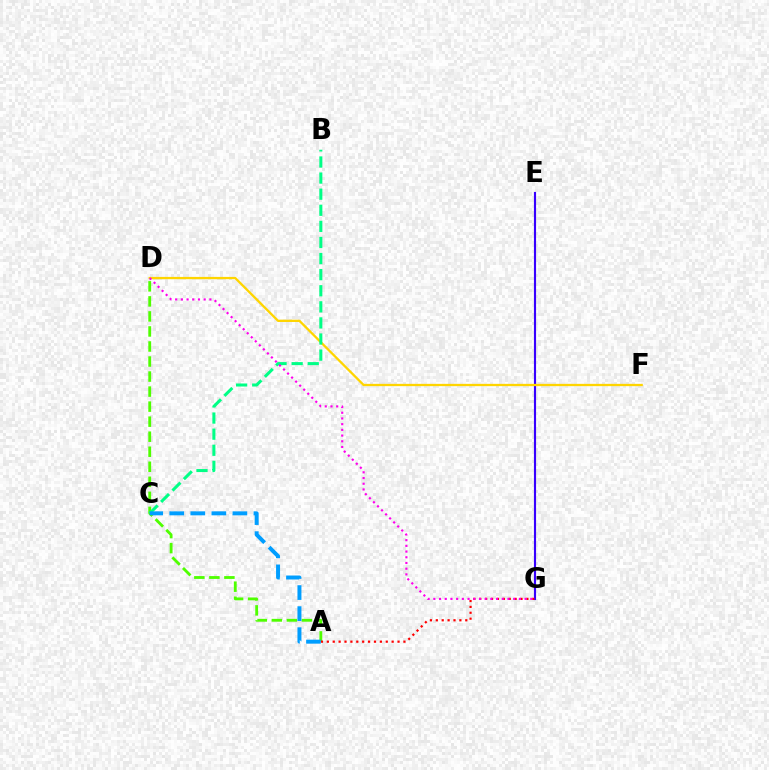{('E', 'G'): [{'color': '#3700ff', 'line_style': 'solid', 'thickness': 1.54}], ('A', 'D'): [{'color': '#4fff00', 'line_style': 'dashed', 'thickness': 2.04}], ('D', 'F'): [{'color': '#ffd500', 'line_style': 'solid', 'thickness': 1.66}], ('A', 'G'): [{'color': '#ff0000', 'line_style': 'dotted', 'thickness': 1.6}], ('B', 'C'): [{'color': '#00ff86', 'line_style': 'dashed', 'thickness': 2.19}], ('D', 'G'): [{'color': '#ff00ed', 'line_style': 'dotted', 'thickness': 1.55}], ('A', 'C'): [{'color': '#009eff', 'line_style': 'dashed', 'thickness': 2.86}]}